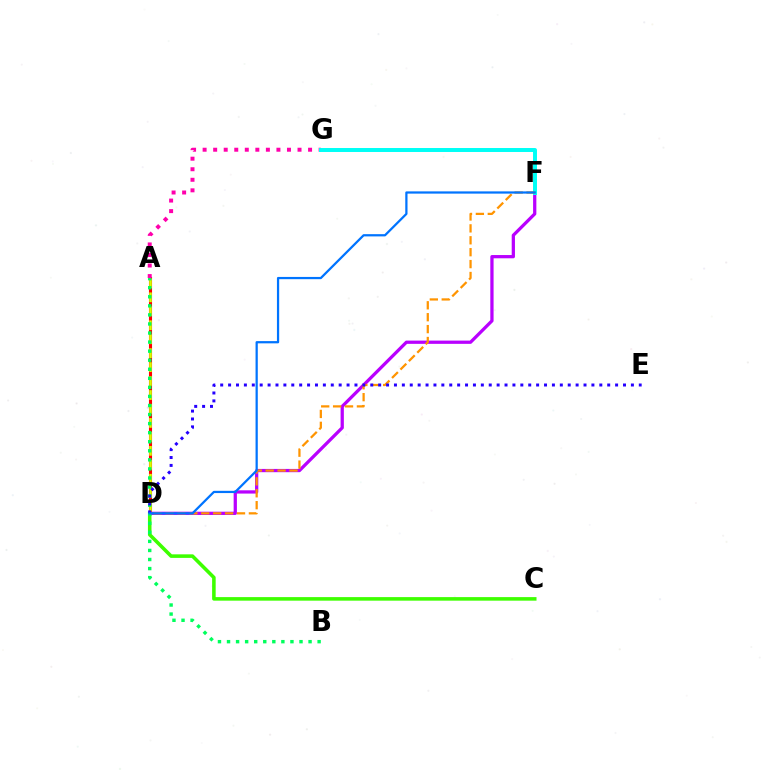{('C', 'D'): [{'color': '#3dff00', 'line_style': 'solid', 'thickness': 2.56}], ('A', 'D'): [{'color': '#ff0000', 'line_style': 'solid', 'thickness': 2.22}, {'color': '#d1ff00', 'line_style': 'dashed', 'thickness': 1.9}], ('D', 'F'): [{'color': '#b900ff', 'line_style': 'solid', 'thickness': 2.34}, {'color': '#ff9400', 'line_style': 'dashed', 'thickness': 1.62}, {'color': '#0074ff', 'line_style': 'solid', 'thickness': 1.62}], ('A', 'G'): [{'color': '#ff00ac', 'line_style': 'dotted', 'thickness': 2.86}], ('F', 'G'): [{'color': '#00fff6', 'line_style': 'solid', 'thickness': 2.86}], ('A', 'B'): [{'color': '#00ff5c', 'line_style': 'dotted', 'thickness': 2.46}], ('D', 'E'): [{'color': '#2500ff', 'line_style': 'dotted', 'thickness': 2.15}]}